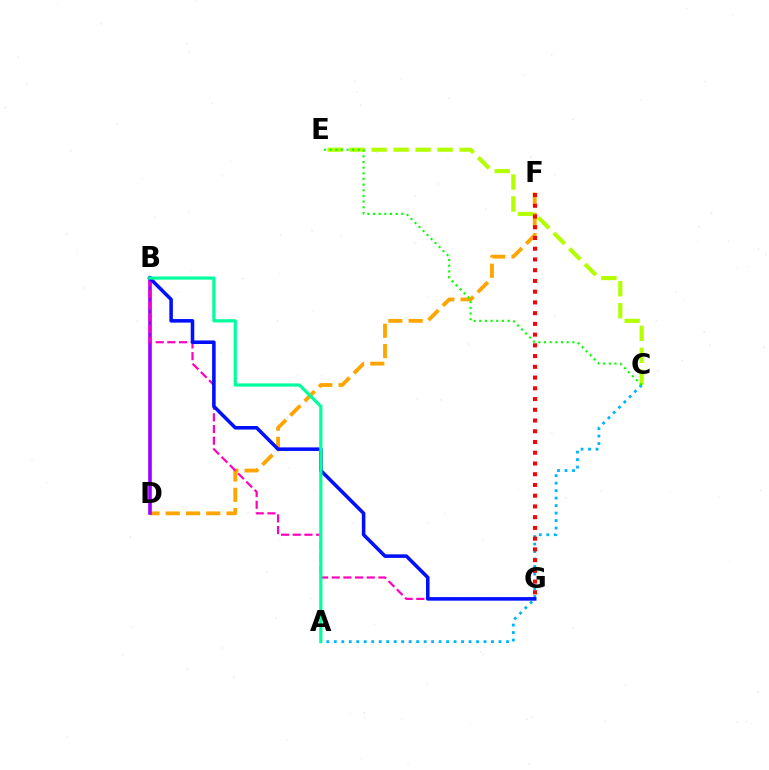{('A', 'C'): [{'color': '#00b5ff', 'line_style': 'dotted', 'thickness': 2.03}], ('D', 'F'): [{'color': '#ffa500', 'line_style': 'dashed', 'thickness': 2.75}], ('C', 'E'): [{'color': '#b3ff00', 'line_style': 'dashed', 'thickness': 2.99}, {'color': '#08ff00', 'line_style': 'dotted', 'thickness': 1.54}], ('F', 'G'): [{'color': '#ff0000', 'line_style': 'dotted', 'thickness': 2.92}], ('B', 'D'): [{'color': '#9b00ff', 'line_style': 'solid', 'thickness': 2.59}], ('B', 'G'): [{'color': '#ff00bd', 'line_style': 'dashed', 'thickness': 1.59}, {'color': '#0010ff', 'line_style': 'solid', 'thickness': 2.56}], ('A', 'B'): [{'color': '#00ff9d', 'line_style': 'solid', 'thickness': 2.3}]}